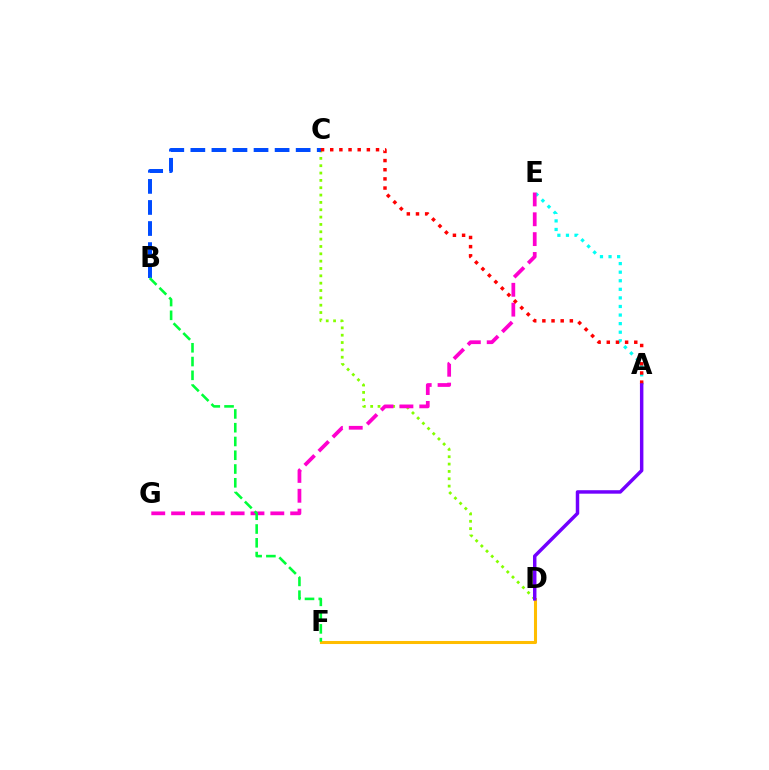{('A', 'E'): [{'color': '#00fff6', 'line_style': 'dotted', 'thickness': 2.33}], ('C', 'D'): [{'color': '#84ff00', 'line_style': 'dotted', 'thickness': 1.99}], ('D', 'F'): [{'color': '#ffbd00', 'line_style': 'solid', 'thickness': 2.2}], ('B', 'C'): [{'color': '#004bff', 'line_style': 'dashed', 'thickness': 2.86}], ('E', 'G'): [{'color': '#ff00cf', 'line_style': 'dashed', 'thickness': 2.7}], ('A', 'C'): [{'color': '#ff0000', 'line_style': 'dotted', 'thickness': 2.49}], ('A', 'D'): [{'color': '#7200ff', 'line_style': 'solid', 'thickness': 2.5}], ('B', 'F'): [{'color': '#00ff39', 'line_style': 'dashed', 'thickness': 1.87}]}